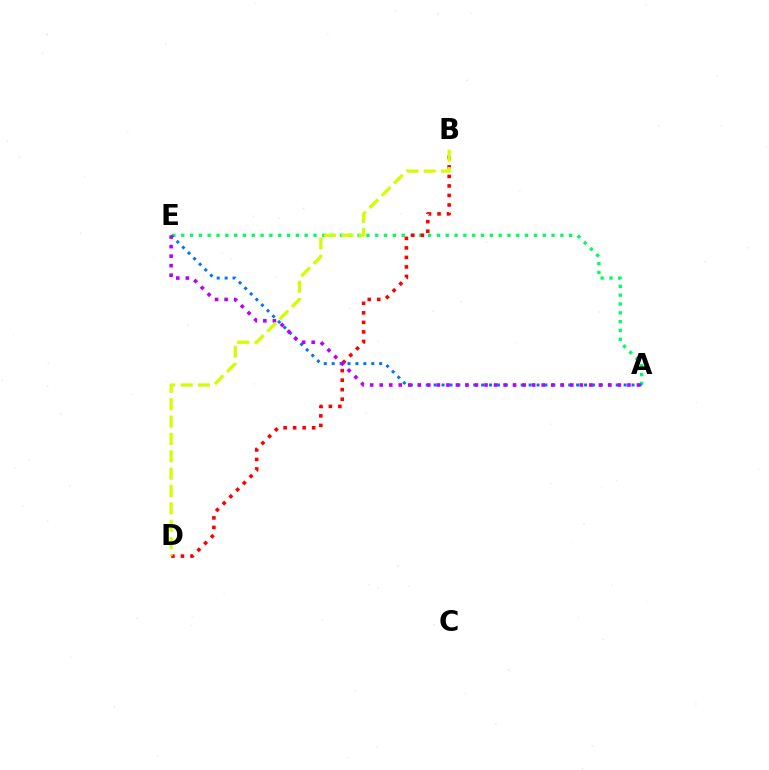{('A', 'E'): [{'color': '#00ff5c', 'line_style': 'dotted', 'thickness': 2.4}, {'color': '#0074ff', 'line_style': 'dotted', 'thickness': 2.15}, {'color': '#b900ff', 'line_style': 'dotted', 'thickness': 2.59}], ('B', 'D'): [{'color': '#ff0000', 'line_style': 'dotted', 'thickness': 2.59}, {'color': '#d1ff00', 'line_style': 'dashed', 'thickness': 2.36}]}